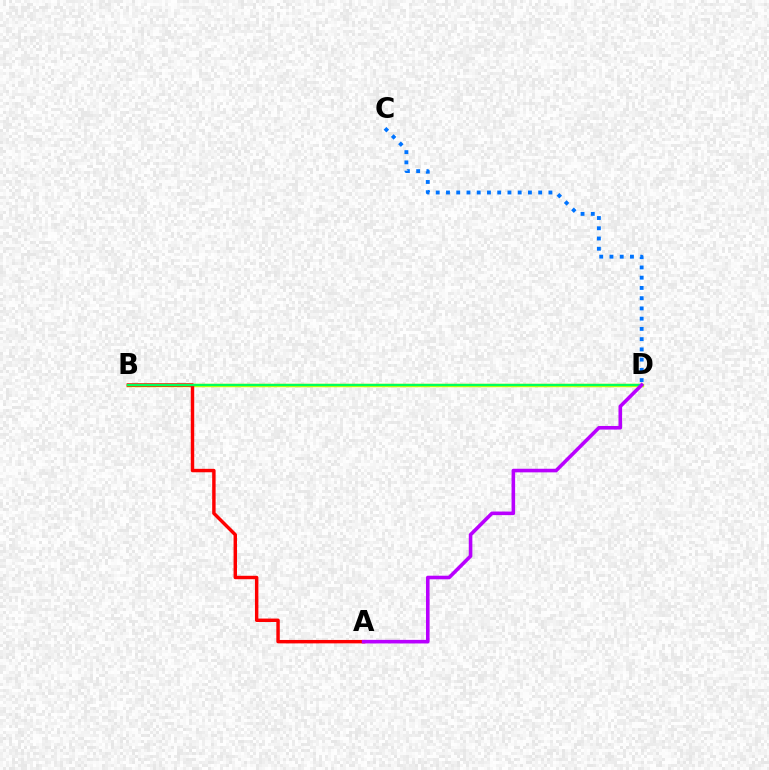{('C', 'D'): [{'color': '#0074ff', 'line_style': 'dotted', 'thickness': 2.78}], ('B', 'D'): [{'color': '#d1ff00', 'line_style': 'solid', 'thickness': 2.5}, {'color': '#00ff5c', 'line_style': 'solid', 'thickness': 1.66}], ('A', 'B'): [{'color': '#ff0000', 'line_style': 'solid', 'thickness': 2.47}], ('A', 'D'): [{'color': '#b900ff', 'line_style': 'solid', 'thickness': 2.58}]}